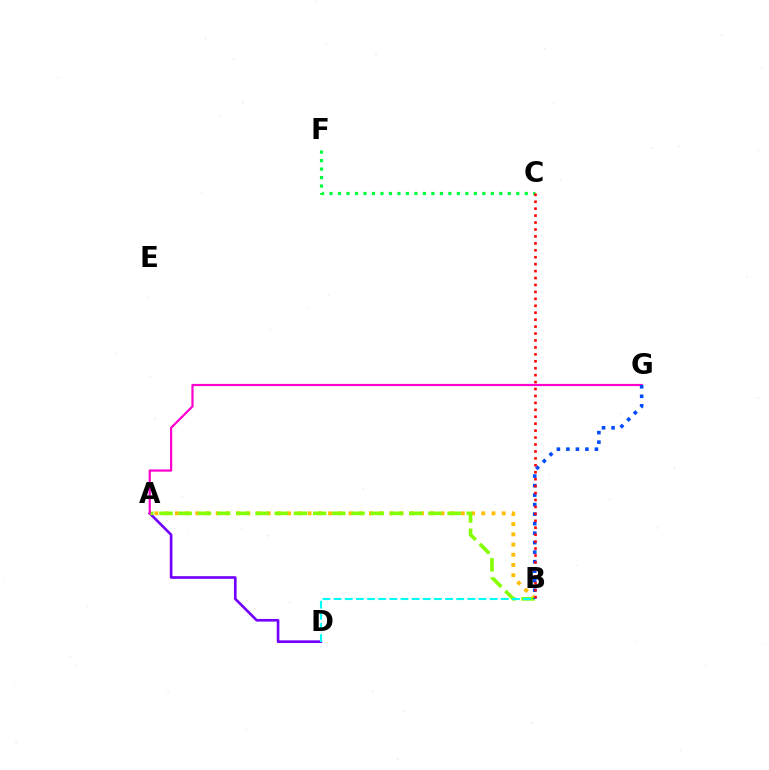{('A', 'B'): [{'color': '#ffbd00', 'line_style': 'dotted', 'thickness': 2.77}, {'color': '#84ff00', 'line_style': 'dashed', 'thickness': 2.61}], ('A', 'D'): [{'color': '#7200ff', 'line_style': 'solid', 'thickness': 1.91}], ('B', 'D'): [{'color': '#00fff6', 'line_style': 'dashed', 'thickness': 1.51}], ('A', 'G'): [{'color': '#ff00cf', 'line_style': 'solid', 'thickness': 1.6}], ('B', 'G'): [{'color': '#004bff', 'line_style': 'dotted', 'thickness': 2.58}], ('C', 'F'): [{'color': '#00ff39', 'line_style': 'dotted', 'thickness': 2.31}], ('B', 'C'): [{'color': '#ff0000', 'line_style': 'dotted', 'thickness': 1.88}]}